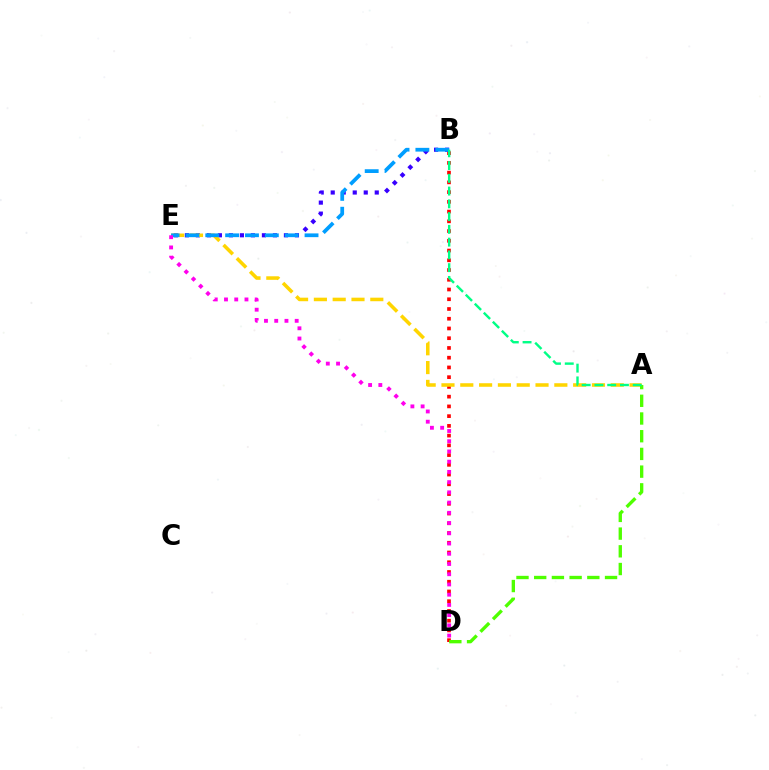{('B', 'D'): [{'color': '#ff0000', 'line_style': 'dotted', 'thickness': 2.65}], ('B', 'E'): [{'color': '#3700ff', 'line_style': 'dotted', 'thickness': 2.99}, {'color': '#009eff', 'line_style': 'dashed', 'thickness': 2.7}], ('A', 'E'): [{'color': '#ffd500', 'line_style': 'dashed', 'thickness': 2.56}], ('D', 'E'): [{'color': '#ff00ed', 'line_style': 'dotted', 'thickness': 2.78}], ('A', 'D'): [{'color': '#4fff00', 'line_style': 'dashed', 'thickness': 2.41}], ('A', 'B'): [{'color': '#00ff86', 'line_style': 'dashed', 'thickness': 1.73}]}